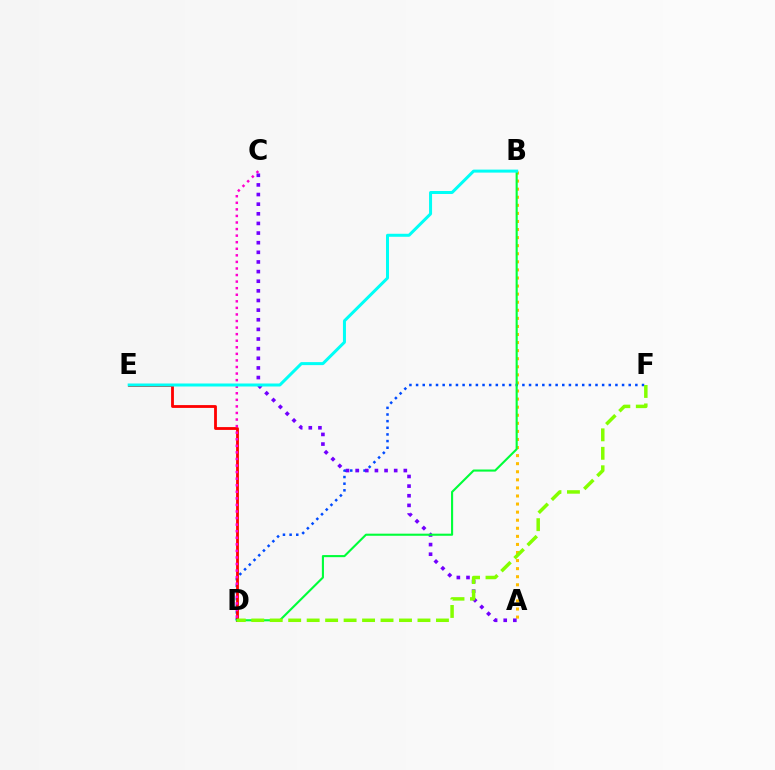{('A', 'B'): [{'color': '#ffbd00', 'line_style': 'dotted', 'thickness': 2.19}], ('D', 'F'): [{'color': '#004bff', 'line_style': 'dotted', 'thickness': 1.81}, {'color': '#84ff00', 'line_style': 'dashed', 'thickness': 2.51}], ('D', 'E'): [{'color': '#ff0000', 'line_style': 'solid', 'thickness': 2.03}], ('A', 'C'): [{'color': '#7200ff', 'line_style': 'dotted', 'thickness': 2.62}], ('C', 'D'): [{'color': '#ff00cf', 'line_style': 'dotted', 'thickness': 1.78}], ('B', 'D'): [{'color': '#00ff39', 'line_style': 'solid', 'thickness': 1.52}], ('B', 'E'): [{'color': '#00fff6', 'line_style': 'solid', 'thickness': 2.17}]}